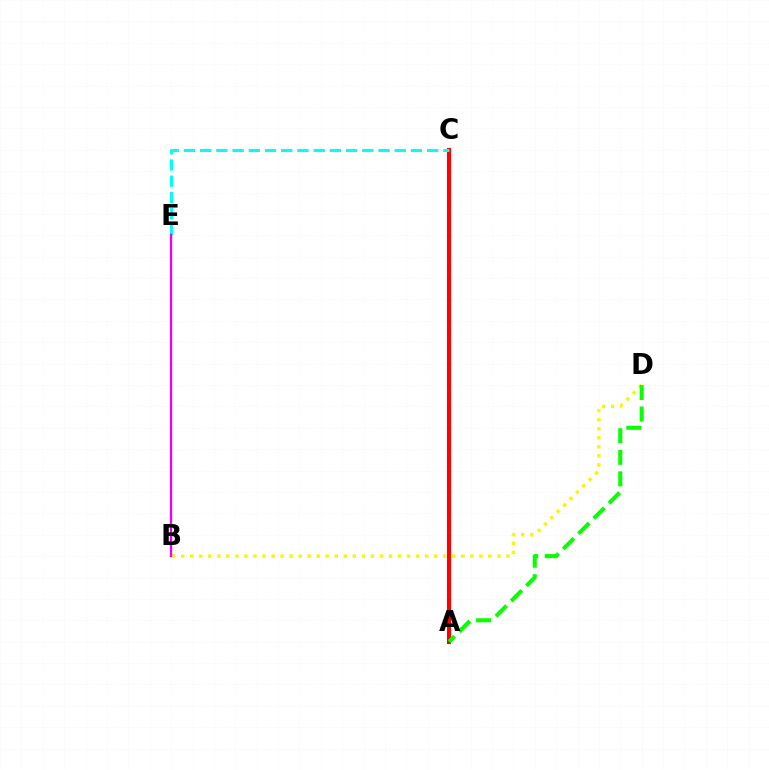{('A', 'C'): [{'color': '#0010ff', 'line_style': 'dashed', 'thickness': 2.0}, {'color': '#ff0000', 'line_style': 'solid', 'thickness': 2.96}], ('B', 'D'): [{'color': '#fcf500', 'line_style': 'dotted', 'thickness': 2.45}], ('A', 'D'): [{'color': '#08ff00', 'line_style': 'dashed', 'thickness': 2.93}], ('C', 'E'): [{'color': '#00fff6', 'line_style': 'dashed', 'thickness': 2.2}], ('B', 'E'): [{'color': '#ee00ff', 'line_style': 'solid', 'thickness': 1.67}]}